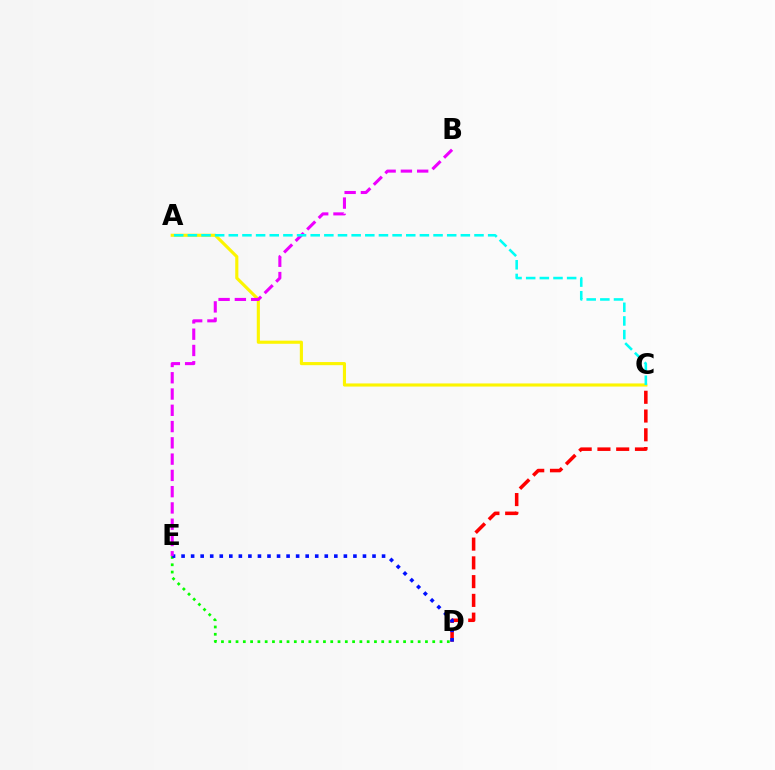{('C', 'D'): [{'color': '#ff0000', 'line_style': 'dashed', 'thickness': 2.55}], ('D', 'E'): [{'color': '#08ff00', 'line_style': 'dotted', 'thickness': 1.98}, {'color': '#0010ff', 'line_style': 'dotted', 'thickness': 2.59}], ('A', 'C'): [{'color': '#fcf500', 'line_style': 'solid', 'thickness': 2.25}, {'color': '#00fff6', 'line_style': 'dashed', 'thickness': 1.85}], ('B', 'E'): [{'color': '#ee00ff', 'line_style': 'dashed', 'thickness': 2.21}]}